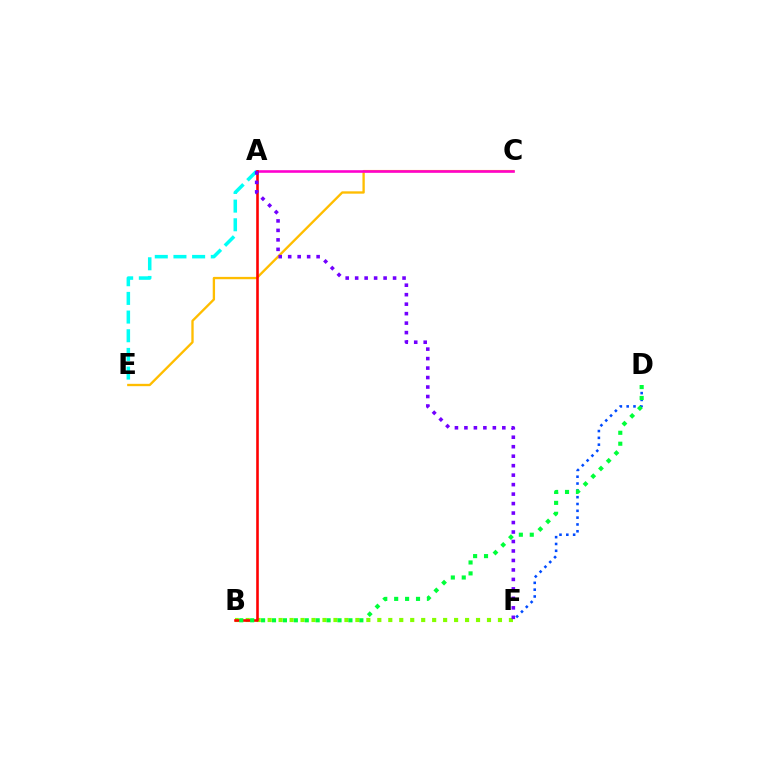{('C', 'E'): [{'color': '#ffbd00', 'line_style': 'solid', 'thickness': 1.68}], ('D', 'F'): [{'color': '#004bff', 'line_style': 'dotted', 'thickness': 1.85}], ('B', 'F'): [{'color': '#84ff00', 'line_style': 'dotted', 'thickness': 2.98}], ('A', 'E'): [{'color': '#00fff6', 'line_style': 'dashed', 'thickness': 2.54}], ('A', 'C'): [{'color': '#ff00cf', 'line_style': 'solid', 'thickness': 1.88}], ('A', 'B'): [{'color': '#ff0000', 'line_style': 'solid', 'thickness': 1.87}], ('B', 'D'): [{'color': '#00ff39', 'line_style': 'dotted', 'thickness': 2.97}], ('A', 'F'): [{'color': '#7200ff', 'line_style': 'dotted', 'thickness': 2.58}]}